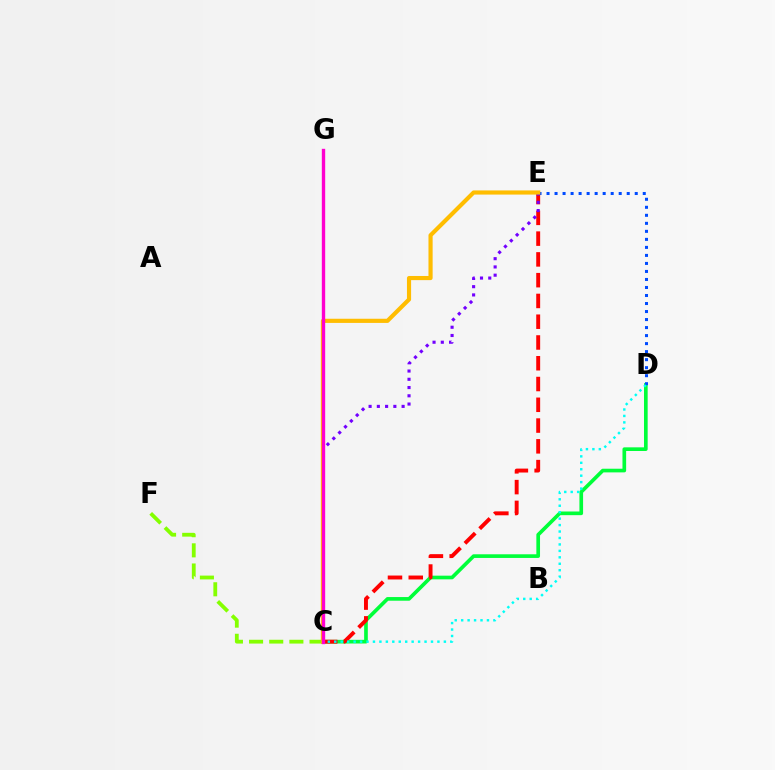{('C', 'D'): [{'color': '#00ff39', 'line_style': 'solid', 'thickness': 2.64}, {'color': '#00fff6', 'line_style': 'dotted', 'thickness': 1.75}], ('C', 'F'): [{'color': '#84ff00', 'line_style': 'dashed', 'thickness': 2.74}], ('C', 'E'): [{'color': '#ff0000', 'line_style': 'dashed', 'thickness': 2.82}, {'color': '#7200ff', 'line_style': 'dotted', 'thickness': 2.24}, {'color': '#ffbd00', 'line_style': 'solid', 'thickness': 2.99}], ('D', 'E'): [{'color': '#004bff', 'line_style': 'dotted', 'thickness': 2.18}], ('C', 'G'): [{'color': '#ff00cf', 'line_style': 'solid', 'thickness': 2.43}]}